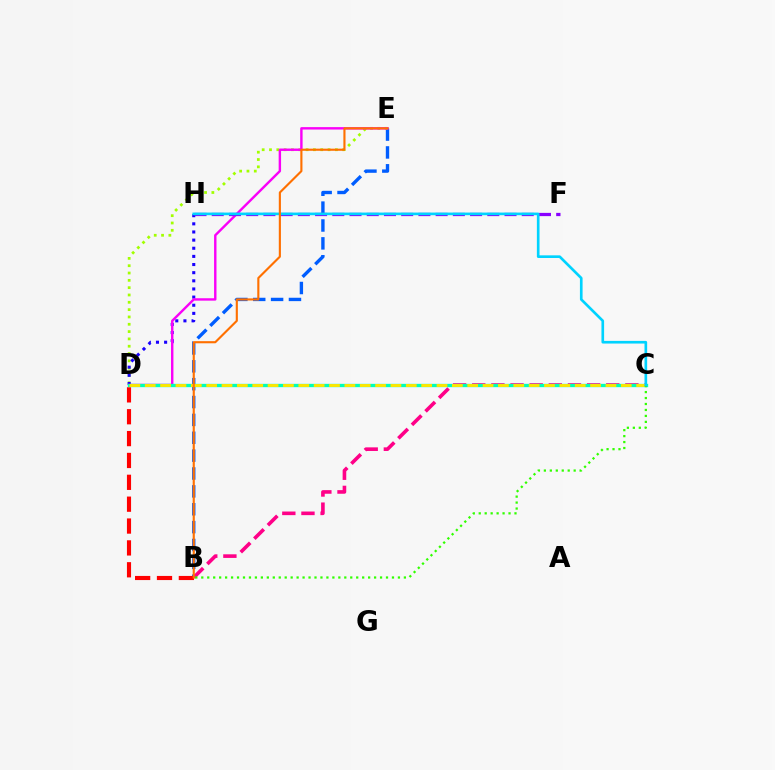{('B', 'E'): [{'color': '#005dff', 'line_style': 'dashed', 'thickness': 2.43}, {'color': '#ff7000', 'line_style': 'solid', 'thickness': 1.53}], ('C', 'D'): [{'color': '#00ff45', 'line_style': 'dotted', 'thickness': 2.12}, {'color': '#00ffbb', 'line_style': 'solid', 'thickness': 2.39}, {'color': '#ffe600', 'line_style': 'dashed', 'thickness': 2.09}], ('D', 'E'): [{'color': '#a2ff00', 'line_style': 'dotted', 'thickness': 1.99}, {'color': '#fa00f9', 'line_style': 'solid', 'thickness': 1.73}], ('B', 'C'): [{'color': '#ff0088', 'line_style': 'dashed', 'thickness': 2.6}, {'color': '#31ff00', 'line_style': 'dotted', 'thickness': 1.62}], ('B', 'D'): [{'color': '#ff0000', 'line_style': 'dashed', 'thickness': 2.97}], ('D', 'H'): [{'color': '#1900ff', 'line_style': 'dotted', 'thickness': 2.21}], ('F', 'H'): [{'color': '#8a00ff', 'line_style': 'dashed', 'thickness': 2.34}], ('C', 'H'): [{'color': '#00d3ff', 'line_style': 'solid', 'thickness': 1.91}]}